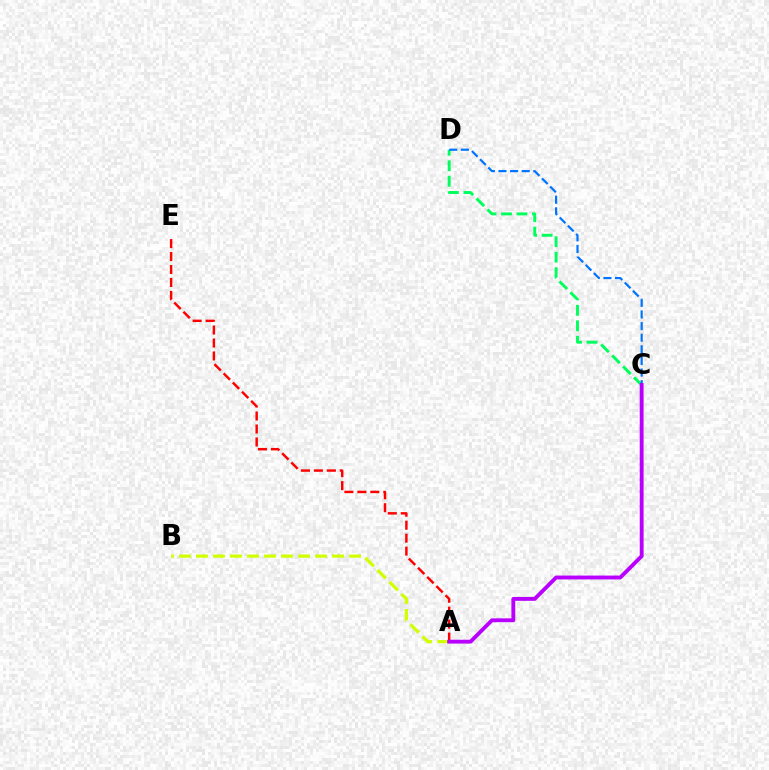{('A', 'E'): [{'color': '#ff0000', 'line_style': 'dashed', 'thickness': 1.76}], ('C', 'D'): [{'color': '#00ff5c', 'line_style': 'dashed', 'thickness': 2.1}, {'color': '#0074ff', 'line_style': 'dashed', 'thickness': 1.58}], ('A', 'B'): [{'color': '#d1ff00', 'line_style': 'dashed', 'thickness': 2.31}], ('A', 'C'): [{'color': '#b900ff', 'line_style': 'solid', 'thickness': 2.78}]}